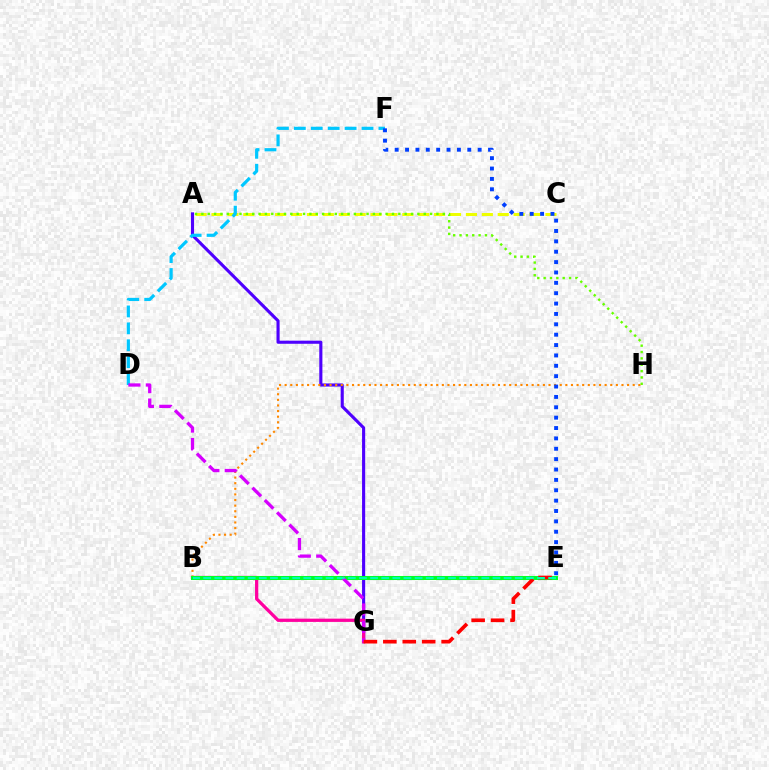{('A', 'G'): [{'color': '#4f00ff', 'line_style': 'solid', 'thickness': 2.24}], ('B', 'G'): [{'color': '#ff00a0', 'line_style': 'solid', 'thickness': 2.35}], ('A', 'C'): [{'color': '#eeff00', 'line_style': 'dashed', 'thickness': 2.16}], ('A', 'H'): [{'color': '#66ff00', 'line_style': 'dotted', 'thickness': 1.73}], ('D', 'F'): [{'color': '#00c7ff', 'line_style': 'dashed', 'thickness': 2.3}], ('B', 'H'): [{'color': '#ff8800', 'line_style': 'dotted', 'thickness': 1.53}], ('B', 'E'): [{'color': '#00ff27', 'line_style': 'solid', 'thickness': 2.91}, {'color': '#00ffaf', 'line_style': 'dashed', 'thickness': 1.51}], ('D', 'G'): [{'color': '#d600ff', 'line_style': 'dashed', 'thickness': 2.37}], ('E', 'G'): [{'color': '#ff0000', 'line_style': 'dashed', 'thickness': 2.64}], ('E', 'F'): [{'color': '#003fff', 'line_style': 'dotted', 'thickness': 2.82}]}